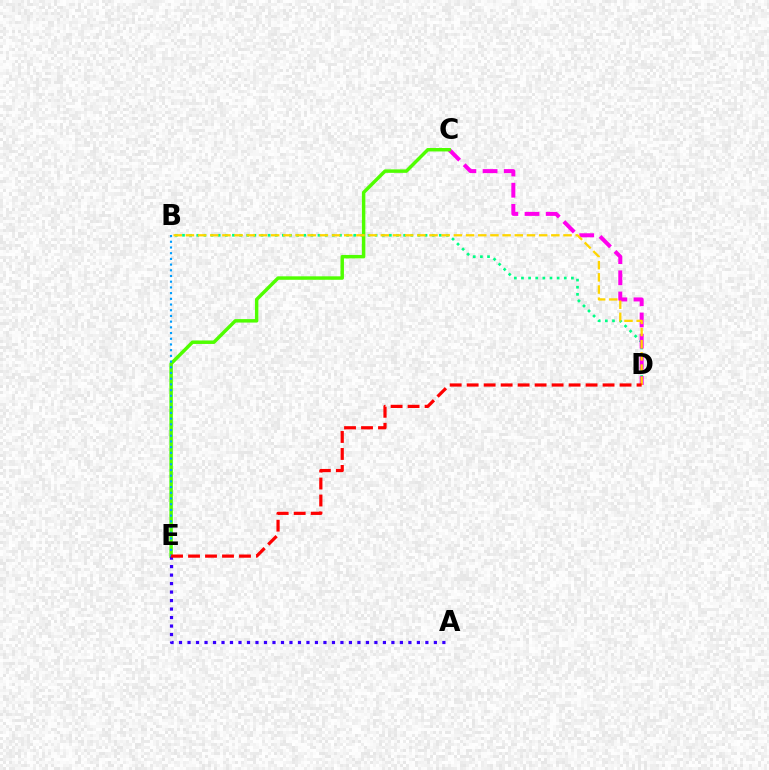{('B', 'D'): [{'color': '#00ff86', 'line_style': 'dotted', 'thickness': 1.94}, {'color': '#ffd500', 'line_style': 'dashed', 'thickness': 1.65}], ('C', 'D'): [{'color': '#ff00ed', 'line_style': 'dashed', 'thickness': 2.88}], ('C', 'E'): [{'color': '#4fff00', 'line_style': 'solid', 'thickness': 2.49}], ('A', 'E'): [{'color': '#3700ff', 'line_style': 'dotted', 'thickness': 2.31}], ('B', 'E'): [{'color': '#009eff', 'line_style': 'dotted', 'thickness': 1.55}], ('D', 'E'): [{'color': '#ff0000', 'line_style': 'dashed', 'thickness': 2.31}]}